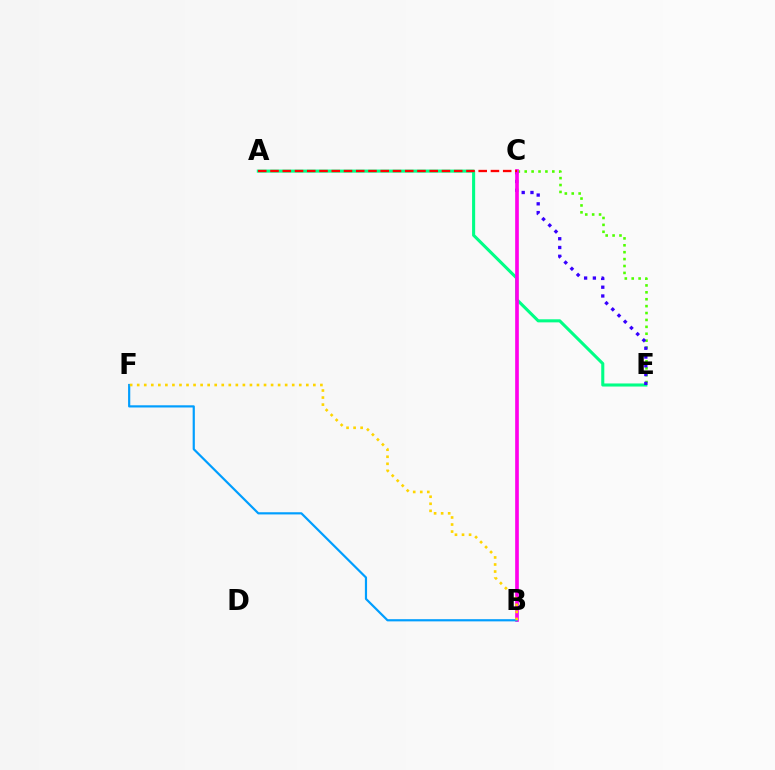{('A', 'E'): [{'color': '#00ff86', 'line_style': 'solid', 'thickness': 2.21}], ('C', 'E'): [{'color': '#4fff00', 'line_style': 'dotted', 'thickness': 1.88}, {'color': '#3700ff', 'line_style': 'dotted', 'thickness': 2.38}], ('B', 'C'): [{'color': '#ff00ed', 'line_style': 'solid', 'thickness': 2.64}], ('B', 'F'): [{'color': '#009eff', 'line_style': 'solid', 'thickness': 1.58}, {'color': '#ffd500', 'line_style': 'dotted', 'thickness': 1.91}], ('A', 'C'): [{'color': '#ff0000', 'line_style': 'dashed', 'thickness': 1.66}]}